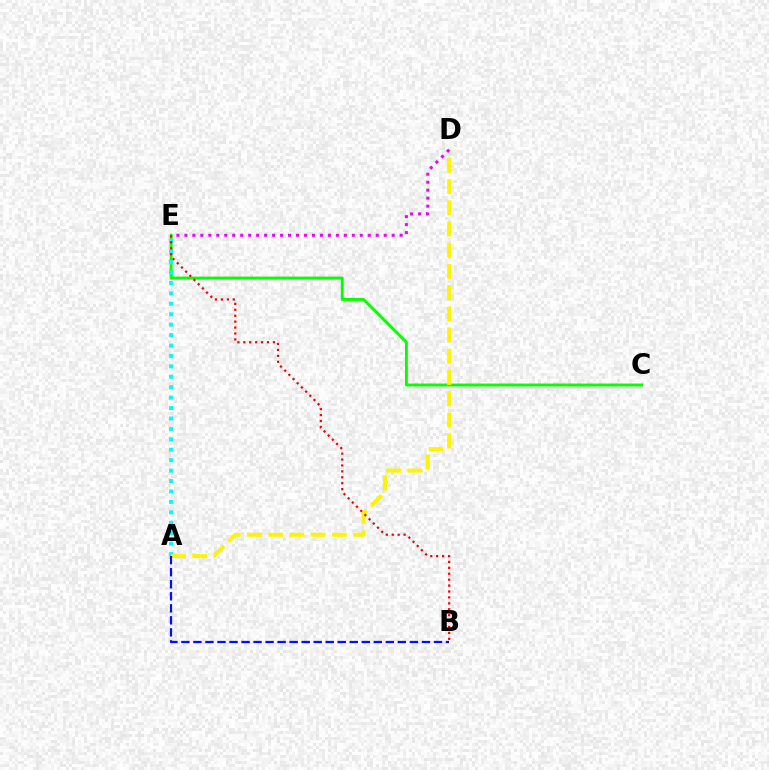{('C', 'E'): [{'color': '#08ff00', 'line_style': 'solid', 'thickness': 2.1}], ('A', 'E'): [{'color': '#00fff6', 'line_style': 'dotted', 'thickness': 2.83}], ('A', 'D'): [{'color': '#fcf500', 'line_style': 'dashed', 'thickness': 2.88}], ('A', 'B'): [{'color': '#0010ff', 'line_style': 'dashed', 'thickness': 1.63}], ('B', 'E'): [{'color': '#ff0000', 'line_style': 'dotted', 'thickness': 1.61}], ('D', 'E'): [{'color': '#ee00ff', 'line_style': 'dotted', 'thickness': 2.17}]}